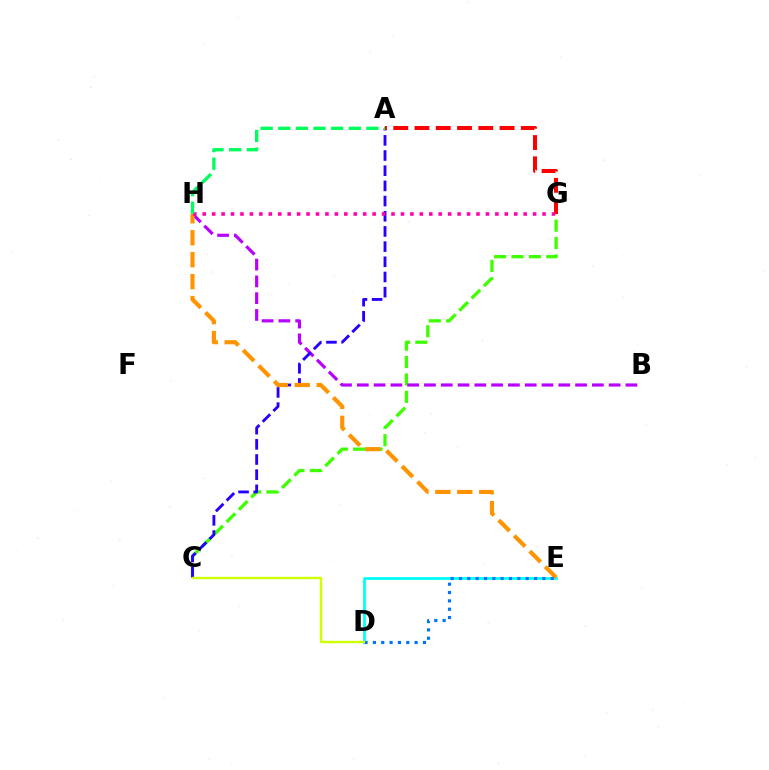{('C', 'G'): [{'color': '#3dff00', 'line_style': 'dashed', 'thickness': 2.36}], ('B', 'H'): [{'color': '#b900ff', 'line_style': 'dashed', 'thickness': 2.28}], ('D', 'E'): [{'color': '#00fff6', 'line_style': 'solid', 'thickness': 2.01}, {'color': '#0074ff', 'line_style': 'dotted', 'thickness': 2.27}], ('A', 'C'): [{'color': '#2500ff', 'line_style': 'dashed', 'thickness': 2.06}], ('E', 'H'): [{'color': '#ff9400', 'line_style': 'dashed', 'thickness': 2.98}], ('A', 'G'): [{'color': '#ff0000', 'line_style': 'dashed', 'thickness': 2.89}], ('G', 'H'): [{'color': '#ff00ac', 'line_style': 'dotted', 'thickness': 2.56}], ('C', 'D'): [{'color': '#d1ff00', 'line_style': 'solid', 'thickness': 1.72}], ('A', 'H'): [{'color': '#00ff5c', 'line_style': 'dashed', 'thickness': 2.39}]}